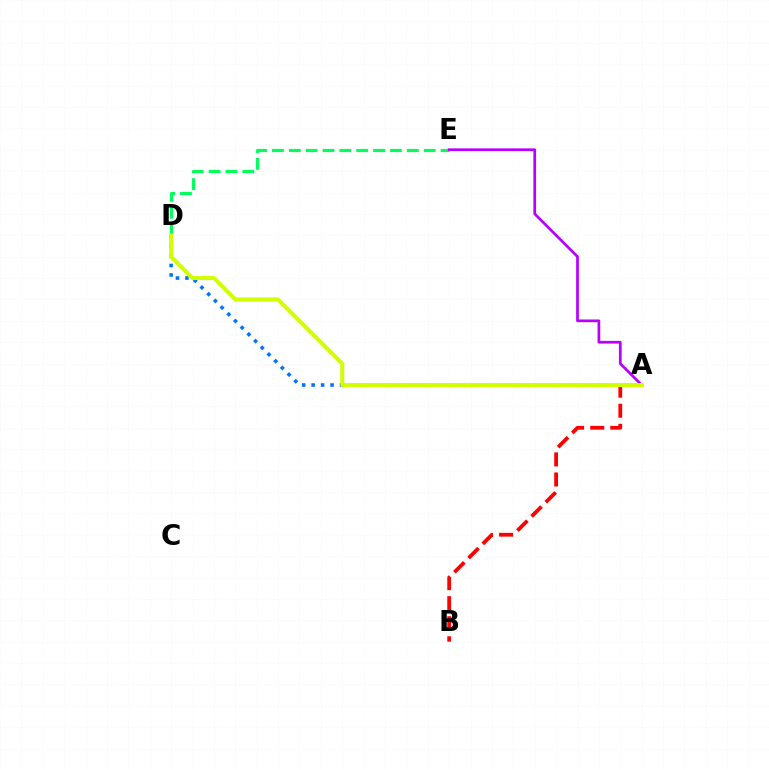{('D', 'E'): [{'color': '#00ff5c', 'line_style': 'dashed', 'thickness': 2.29}], ('A', 'D'): [{'color': '#0074ff', 'line_style': 'dotted', 'thickness': 2.57}, {'color': '#d1ff00', 'line_style': 'solid', 'thickness': 2.87}], ('A', 'E'): [{'color': '#b900ff', 'line_style': 'solid', 'thickness': 1.96}], ('A', 'B'): [{'color': '#ff0000', 'line_style': 'dashed', 'thickness': 2.73}]}